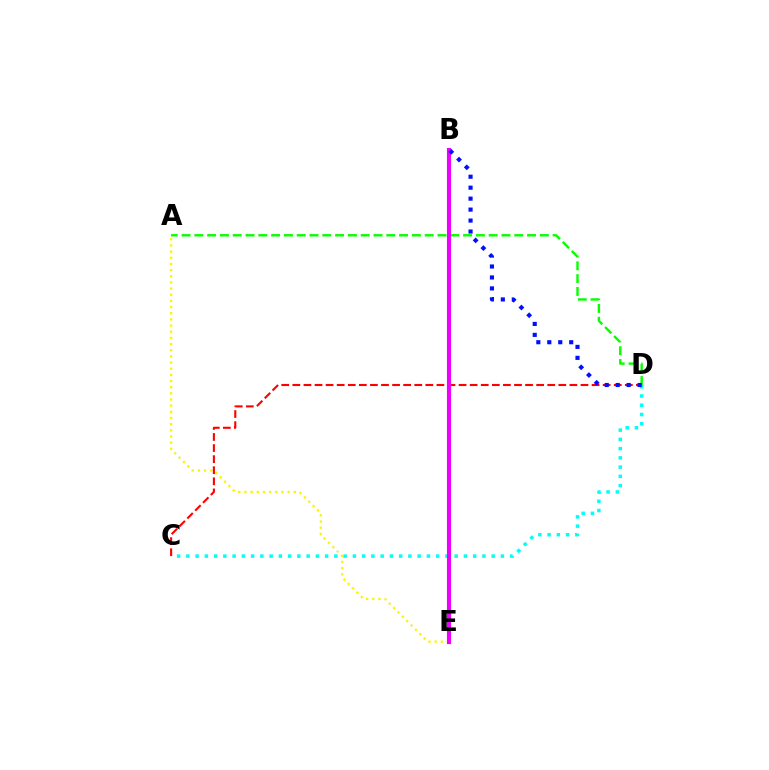{('A', 'E'): [{'color': '#fcf500', 'line_style': 'dotted', 'thickness': 1.67}], ('A', 'D'): [{'color': '#08ff00', 'line_style': 'dashed', 'thickness': 1.74}], ('C', 'D'): [{'color': '#00fff6', 'line_style': 'dotted', 'thickness': 2.51}, {'color': '#ff0000', 'line_style': 'dashed', 'thickness': 1.51}], ('B', 'E'): [{'color': '#ee00ff', 'line_style': 'solid', 'thickness': 2.96}], ('B', 'D'): [{'color': '#0010ff', 'line_style': 'dotted', 'thickness': 2.98}]}